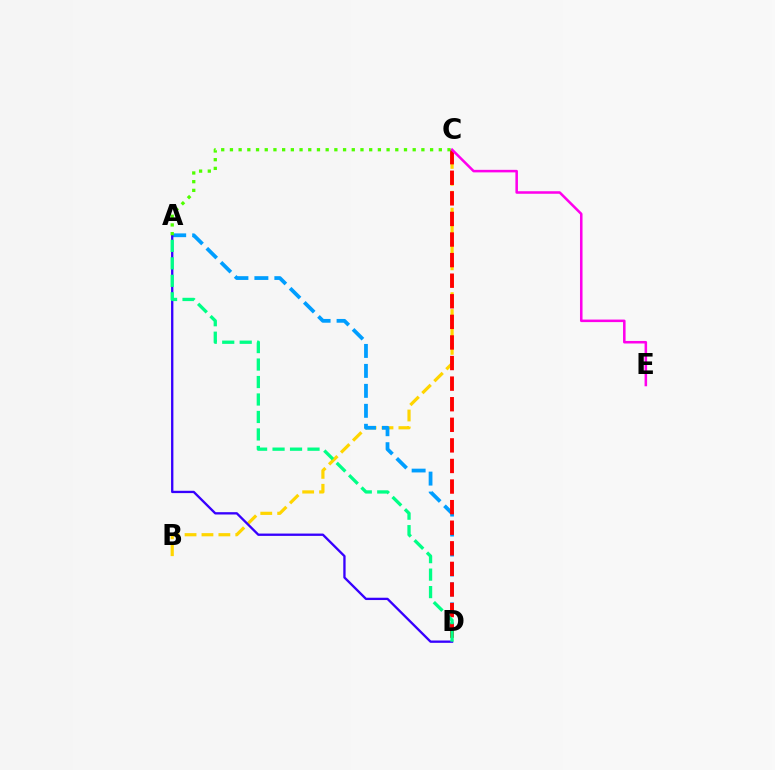{('B', 'C'): [{'color': '#ffd500', 'line_style': 'dashed', 'thickness': 2.3}], ('A', 'D'): [{'color': '#009eff', 'line_style': 'dashed', 'thickness': 2.71}, {'color': '#3700ff', 'line_style': 'solid', 'thickness': 1.67}, {'color': '#00ff86', 'line_style': 'dashed', 'thickness': 2.37}], ('C', 'D'): [{'color': '#ff0000', 'line_style': 'dashed', 'thickness': 2.8}], ('C', 'E'): [{'color': '#ff00ed', 'line_style': 'solid', 'thickness': 1.83}], ('A', 'C'): [{'color': '#4fff00', 'line_style': 'dotted', 'thickness': 2.36}]}